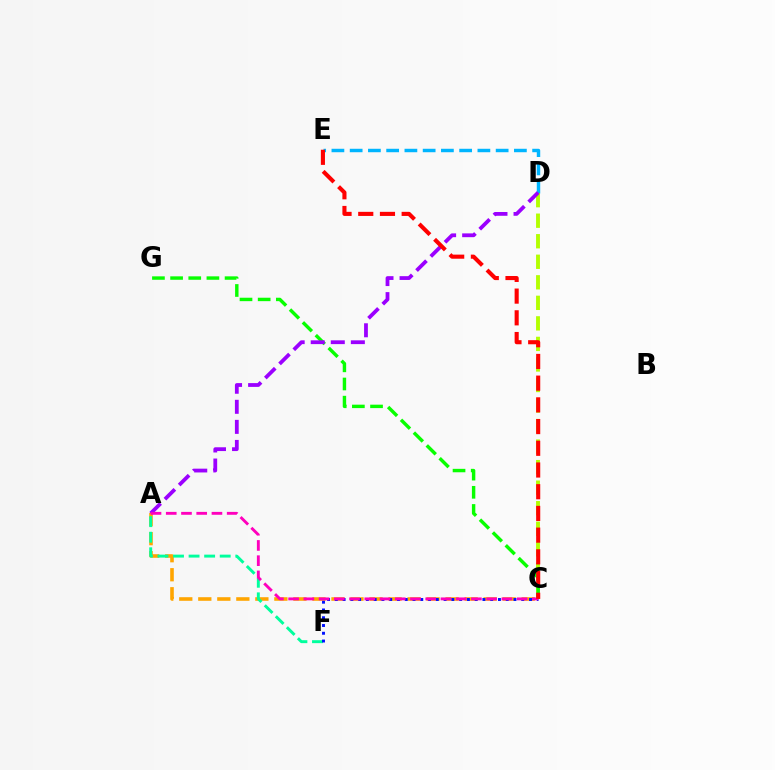{('A', 'C'): [{'color': '#ffa500', 'line_style': 'dashed', 'thickness': 2.58}, {'color': '#ff00bd', 'line_style': 'dashed', 'thickness': 2.07}], ('D', 'E'): [{'color': '#00b5ff', 'line_style': 'dashed', 'thickness': 2.48}], ('C', 'D'): [{'color': '#b3ff00', 'line_style': 'dashed', 'thickness': 2.79}], ('C', 'G'): [{'color': '#08ff00', 'line_style': 'dashed', 'thickness': 2.47}], ('A', 'F'): [{'color': '#00ff9d', 'line_style': 'dashed', 'thickness': 2.11}], ('A', 'D'): [{'color': '#9b00ff', 'line_style': 'dashed', 'thickness': 2.73}], ('C', 'F'): [{'color': '#0010ff', 'line_style': 'dotted', 'thickness': 2.11}], ('C', 'E'): [{'color': '#ff0000', 'line_style': 'dashed', 'thickness': 2.95}]}